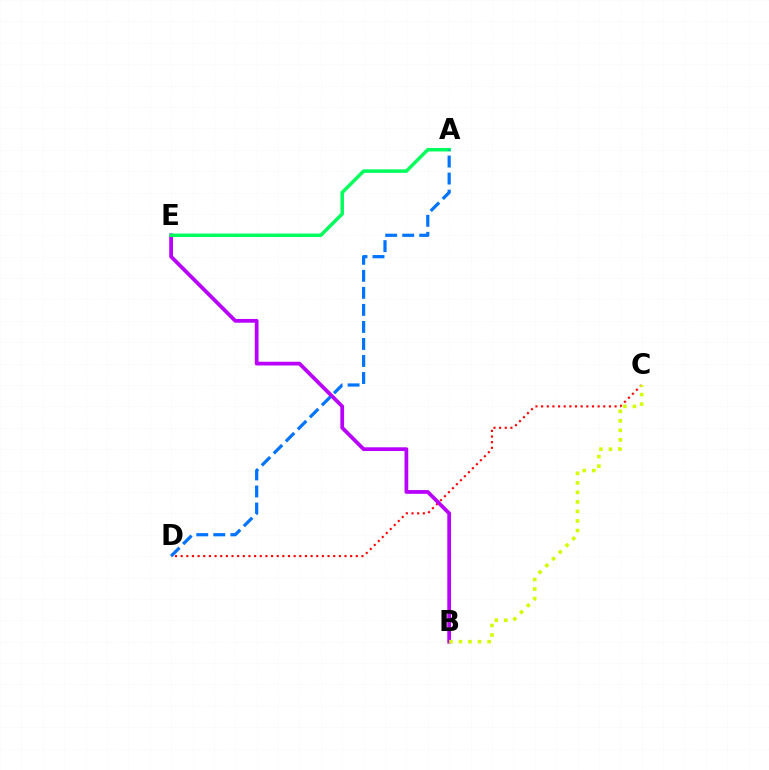{('C', 'D'): [{'color': '#ff0000', 'line_style': 'dotted', 'thickness': 1.53}], ('B', 'E'): [{'color': '#b900ff', 'line_style': 'solid', 'thickness': 2.7}], ('A', 'E'): [{'color': '#00ff5c', 'line_style': 'solid', 'thickness': 2.52}], ('A', 'D'): [{'color': '#0074ff', 'line_style': 'dashed', 'thickness': 2.31}], ('B', 'C'): [{'color': '#d1ff00', 'line_style': 'dotted', 'thickness': 2.59}]}